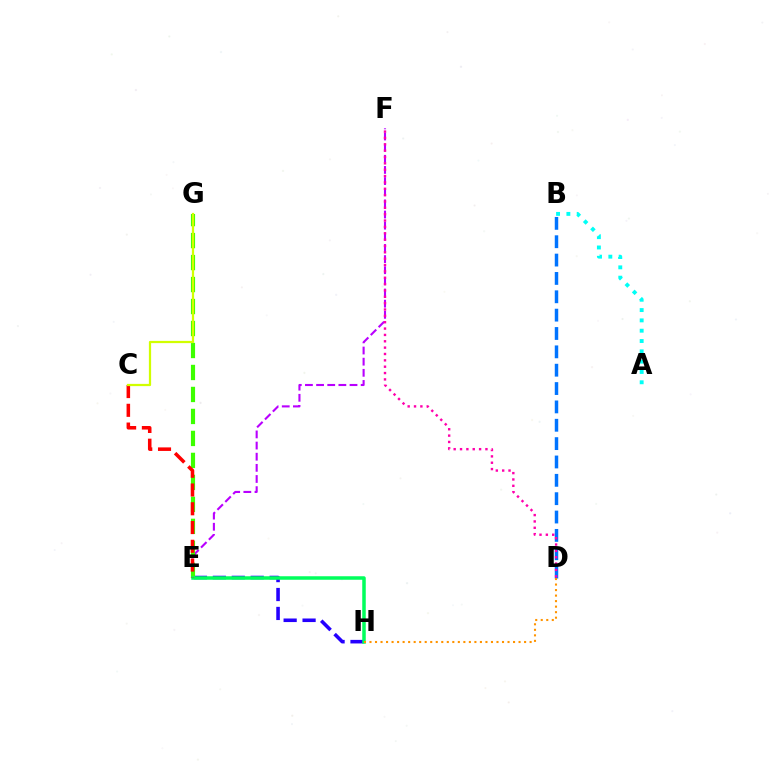{('A', 'B'): [{'color': '#00fff6', 'line_style': 'dotted', 'thickness': 2.8}], ('E', 'H'): [{'color': '#2500ff', 'line_style': 'dashed', 'thickness': 2.57}, {'color': '#00ff5c', 'line_style': 'solid', 'thickness': 2.52}], ('E', 'F'): [{'color': '#b900ff', 'line_style': 'dashed', 'thickness': 1.51}], ('E', 'G'): [{'color': '#3dff00', 'line_style': 'dashed', 'thickness': 2.99}], ('B', 'D'): [{'color': '#0074ff', 'line_style': 'dashed', 'thickness': 2.49}], ('D', 'F'): [{'color': '#ff00ac', 'line_style': 'dotted', 'thickness': 1.73}], ('C', 'E'): [{'color': '#ff0000', 'line_style': 'dashed', 'thickness': 2.55}], ('C', 'G'): [{'color': '#d1ff00', 'line_style': 'solid', 'thickness': 1.62}], ('D', 'H'): [{'color': '#ff9400', 'line_style': 'dotted', 'thickness': 1.5}]}